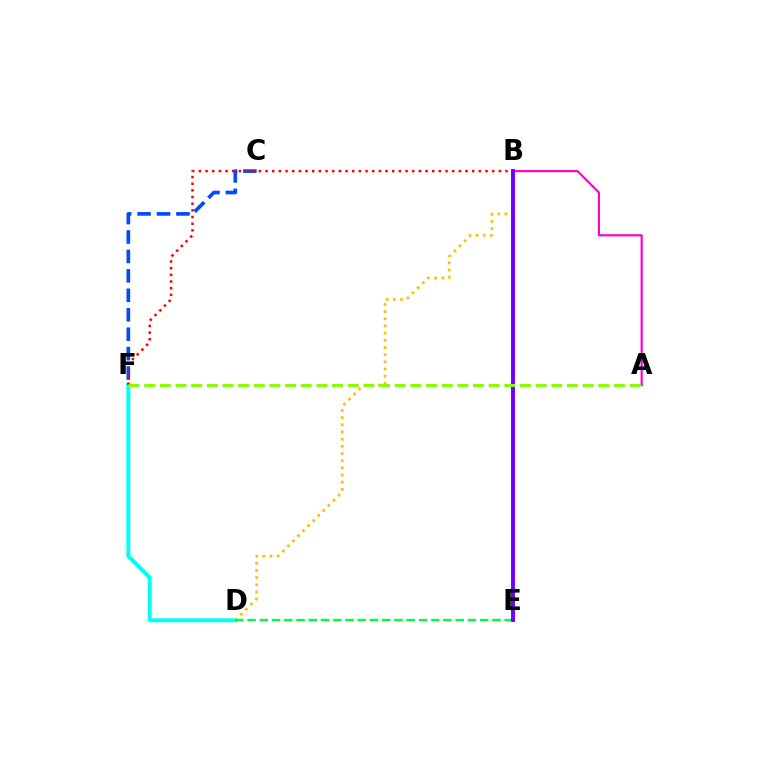{('C', 'F'): [{'color': '#004bff', 'line_style': 'dashed', 'thickness': 2.64}], ('D', 'F'): [{'color': '#00fff6', 'line_style': 'solid', 'thickness': 2.86}], ('A', 'B'): [{'color': '#ff00cf', 'line_style': 'solid', 'thickness': 1.58}], ('B', 'D'): [{'color': '#ffbd00', 'line_style': 'dotted', 'thickness': 1.95}], ('D', 'E'): [{'color': '#00ff39', 'line_style': 'dashed', 'thickness': 1.66}], ('B', 'F'): [{'color': '#ff0000', 'line_style': 'dotted', 'thickness': 1.81}], ('B', 'E'): [{'color': '#7200ff', 'line_style': 'solid', 'thickness': 2.83}], ('A', 'F'): [{'color': '#84ff00', 'line_style': 'dashed', 'thickness': 2.13}]}